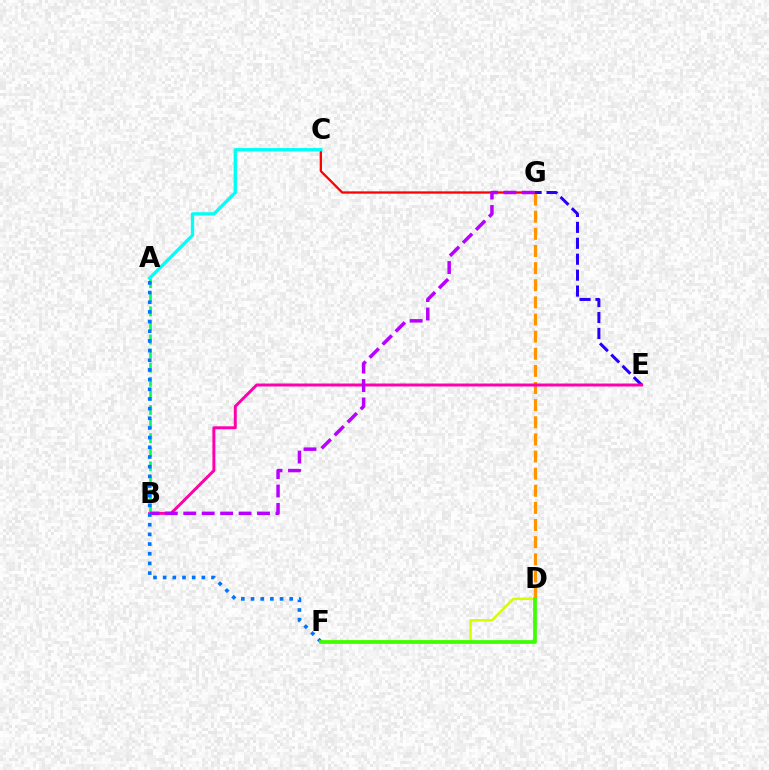{('D', 'F'): [{'color': '#d1ff00', 'line_style': 'solid', 'thickness': 1.76}, {'color': '#3dff00', 'line_style': 'solid', 'thickness': 2.68}], ('C', 'G'): [{'color': '#ff0000', 'line_style': 'solid', 'thickness': 1.66}], ('D', 'G'): [{'color': '#ff9400', 'line_style': 'dashed', 'thickness': 2.33}], ('E', 'G'): [{'color': '#2500ff', 'line_style': 'dashed', 'thickness': 2.16}], ('B', 'E'): [{'color': '#ff00ac', 'line_style': 'solid', 'thickness': 2.14}], ('A', 'B'): [{'color': '#00ff5c', 'line_style': 'dashed', 'thickness': 1.91}], ('B', 'G'): [{'color': '#b900ff', 'line_style': 'dashed', 'thickness': 2.51}], ('A', 'F'): [{'color': '#0074ff', 'line_style': 'dotted', 'thickness': 2.63}], ('A', 'C'): [{'color': '#00fff6', 'line_style': 'solid', 'thickness': 2.38}]}